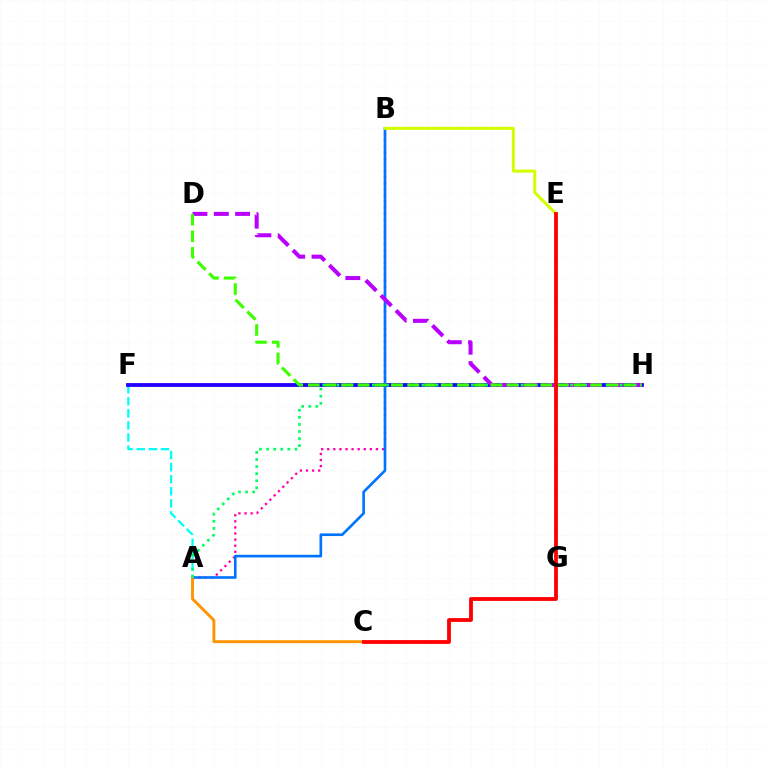{('A', 'B'): [{'color': '#ff00ac', 'line_style': 'dotted', 'thickness': 1.65}, {'color': '#0074ff', 'line_style': 'solid', 'thickness': 1.91}], ('A', 'C'): [{'color': '#ff9400', 'line_style': 'solid', 'thickness': 2.08}], ('A', 'F'): [{'color': '#00fff6', 'line_style': 'dashed', 'thickness': 1.64}], ('B', 'E'): [{'color': '#d1ff00', 'line_style': 'solid', 'thickness': 2.16}], ('F', 'H'): [{'color': '#2500ff', 'line_style': 'solid', 'thickness': 2.75}], ('D', 'H'): [{'color': '#b900ff', 'line_style': 'dashed', 'thickness': 2.9}, {'color': '#3dff00', 'line_style': 'dashed', 'thickness': 2.26}], ('A', 'H'): [{'color': '#00ff5c', 'line_style': 'dotted', 'thickness': 1.92}], ('C', 'E'): [{'color': '#ff0000', 'line_style': 'solid', 'thickness': 2.75}]}